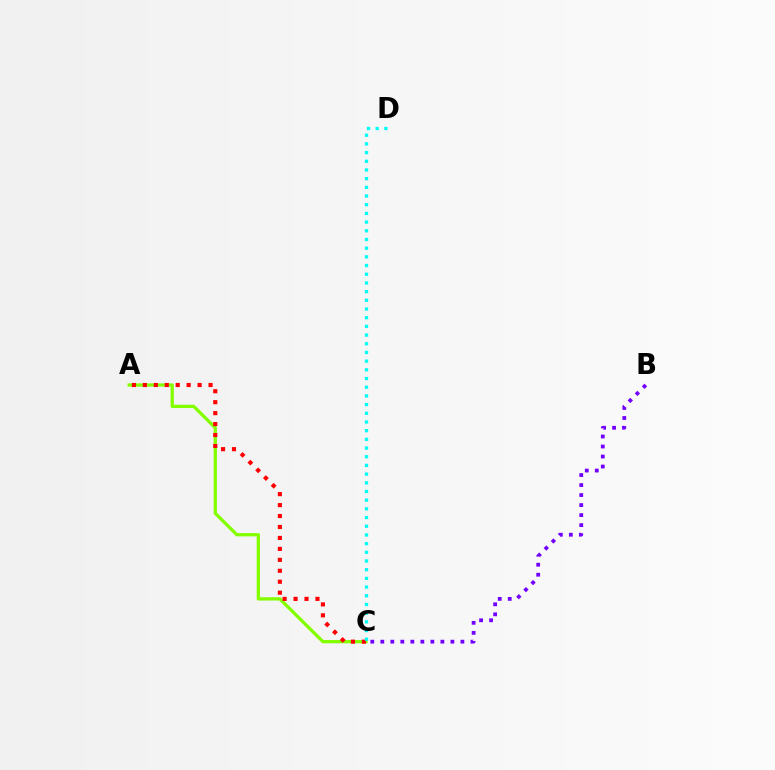{('A', 'C'): [{'color': '#84ff00', 'line_style': 'solid', 'thickness': 2.36}, {'color': '#ff0000', 'line_style': 'dotted', 'thickness': 2.98}], ('B', 'C'): [{'color': '#7200ff', 'line_style': 'dotted', 'thickness': 2.72}], ('C', 'D'): [{'color': '#00fff6', 'line_style': 'dotted', 'thickness': 2.36}]}